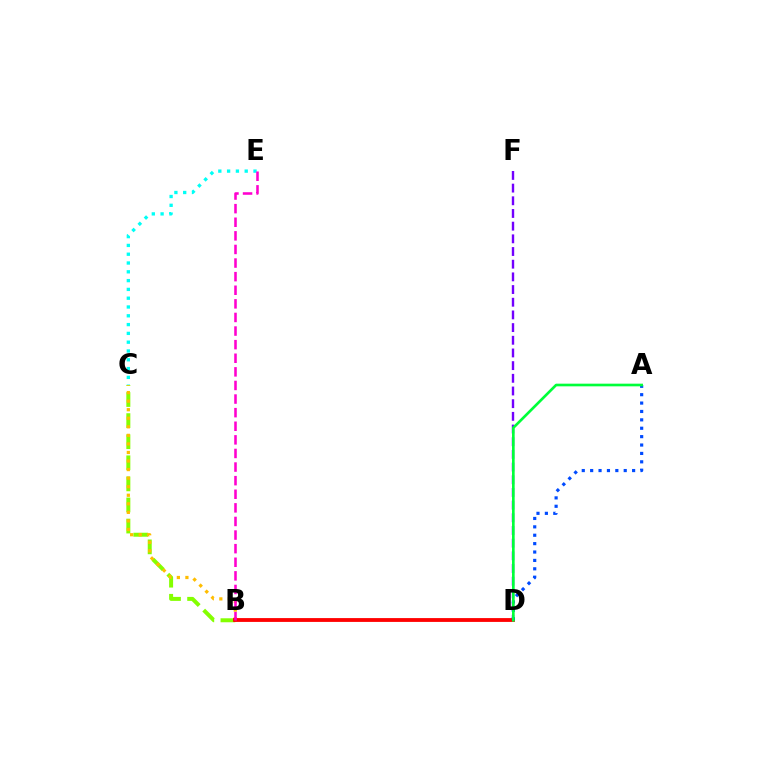{('C', 'E'): [{'color': '#00fff6', 'line_style': 'dotted', 'thickness': 2.39}], ('B', 'C'): [{'color': '#84ff00', 'line_style': 'dashed', 'thickness': 2.87}, {'color': '#ffbd00', 'line_style': 'dotted', 'thickness': 2.32}], ('D', 'F'): [{'color': '#7200ff', 'line_style': 'dashed', 'thickness': 1.72}], ('B', 'D'): [{'color': '#ff0000', 'line_style': 'solid', 'thickness': 2.75}], ('A', 'D'): [{'color': '#004bff', 'line_style': 'dotted', 'thickness': 2.28}, {'color': '#00ff39', 'line_style': 'solid', 'thickness': 1.91}], ('B', 'E'): [{'color': '#ff00cf', 'line_style': 'dashed', 'thickness': 1.85}]}